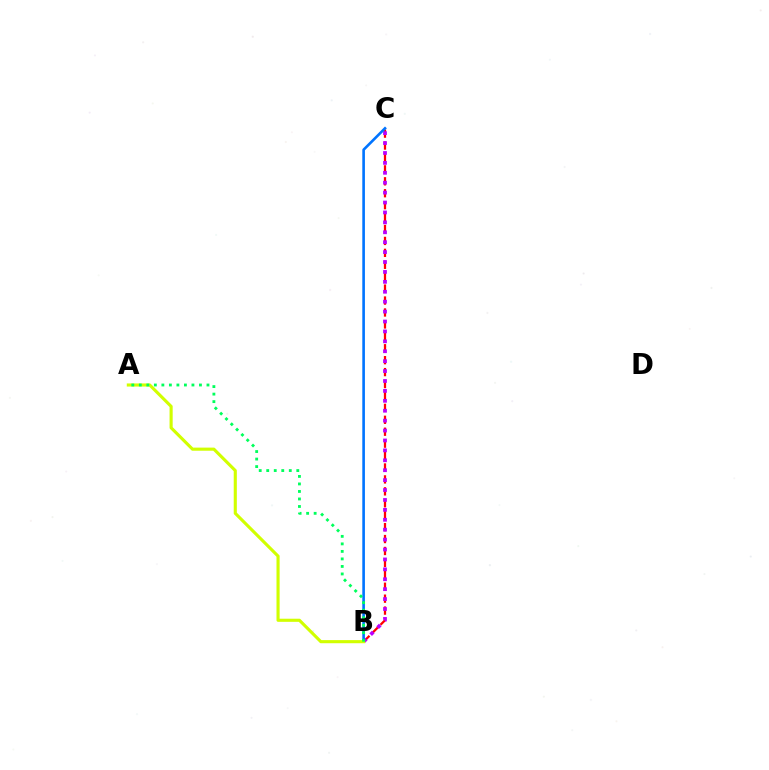{('B', 'C'): [{'color': '#ff0000', 'line_style': 'dashed', 'thickness': 1.62}, {'color': '#b900ff', 'line_style': 'dotted', 'thickness': 2.69}, {'color': '#0074ff', 'line_style': 'solid', 'thickness': 1.89}], ('A', 'B'): [{'color': '#d1ff00', 'line_style': 'solid', 'thickness': 2.24}, {'color': '#00ff5c', 'line_style': 'dotted', 'thickness': 2.04}]}